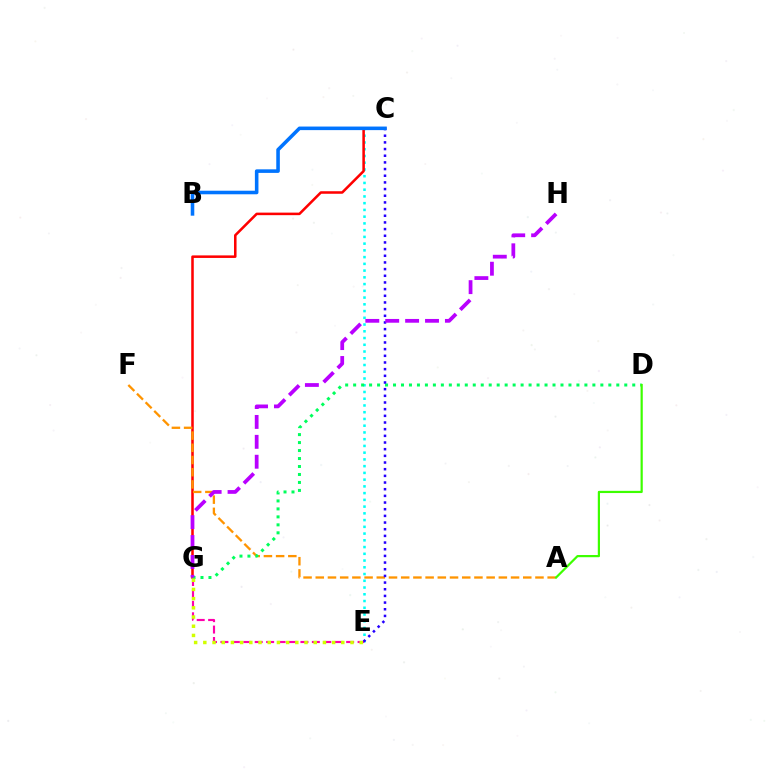{('C', 'E'): [{'color': '#00fff6', 'line_style': 'dotted', 'thickness': 1.83}, {'color': '#2500ff', 'line_style': 'dotted', 'thickness': 1.81}], ('C', 'G'): [{'color': '#ff0000', 'line_style': 'solid', 'thickness': 1.83}], ('A', 'F'): [{'color': '#ff9400', 'line_style': 'dashed', 'thickness': 1.66}], ('E', 'G'): [{'color': '#ff00ac', 'line_style': 'dashed', 'thickness': 1.55}, {'color': '#d1ff00', 'line_style': 'dotted', 'thickness': 2.5}], ('D', 'G'): [{'color': '#00ff5c', 'line_style': 'dotted', 'thickness': 2.17}], ('B', 'C'): [{'color': '#0074ff', 'line_style': 'solid', 'thickness': 2.57}], ('G', 'H'): [{'color': '#b900ff', 'line_style': 'dashed', 'thickness': 2.7}], ('A', 'D'): [{'color': '#3dff00', 'line_style': 'solid', 'thickness': 1.59}]}